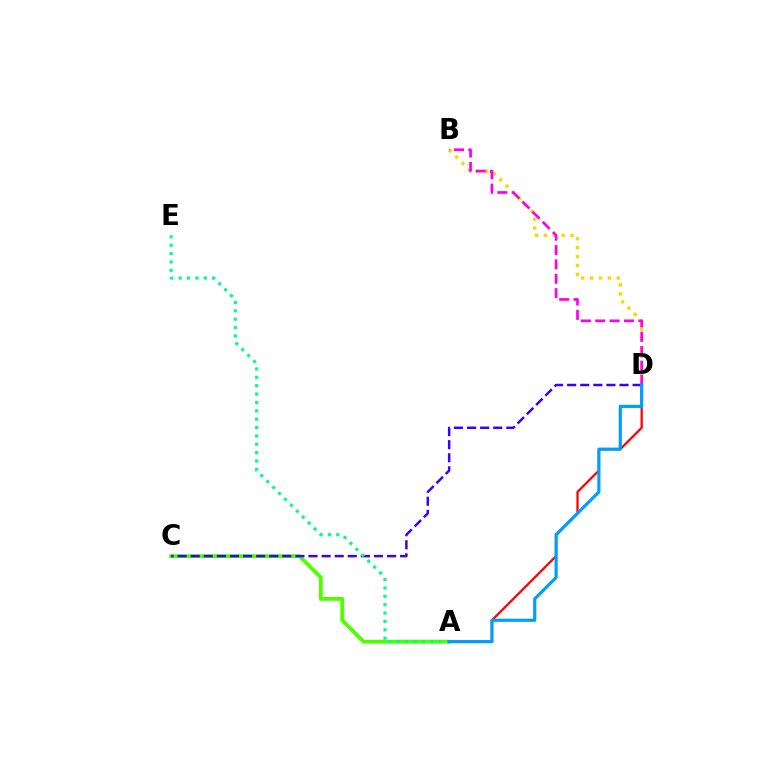{('A', 'D'): [{'color': '#ff0000', 'line_style': 'solid', 'thickness': 1.63}, {'color': '#009eff', 'line_style': 'solid', 'thickness': 2.28}], ('A', 'C'): [{'color': '#4fff00', 'line_style': 'solid', 'thickness': 2.74}], ('B', 'D'): [{'color': '#ffd500', 'line_style': 'dotted', 'thickness': 2.42}, {'color': '#ff00ed', 'line_style': 'dashed', 'thickness': 1.95}], ('C', 'D'): [{'color': '#3700ff', 'line_style': 'dashed', 'thickness': 1.78}], ('A', 'E'): [{'color': '#00ff86', 'line_style': 'dotted', 'thickness': 2.27}]}